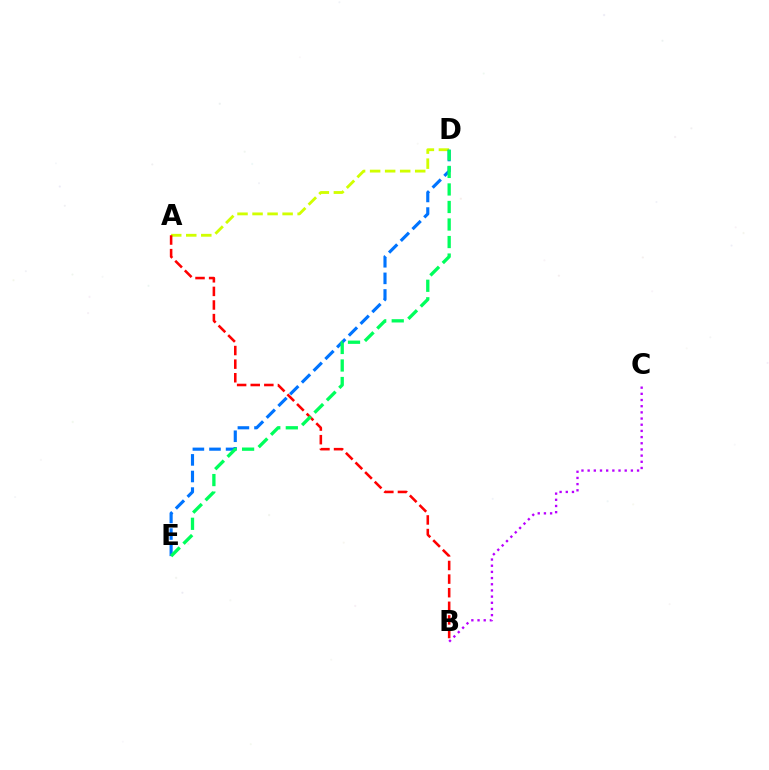{('A', 'D'): [{'color': '#d1ff00', 'line_style': 'dashed', 'thickness': 2.04}], ('D', 'E'): [{'color': '#0074ff', 'line_style': 'dashed', 'thickness': 2.26}, {'color': '#00ff5c', 'line_style': 'dashed', 'thickness': 2.38}], ('A', 'B'): [{'color': '#ff0000', 'line_style': 'dashed', 'thickness': 1.85}], ('B', 'C'): [{'color': '#b900ff', 'line_style': 'dotted', 'thickness': 1.68}]}